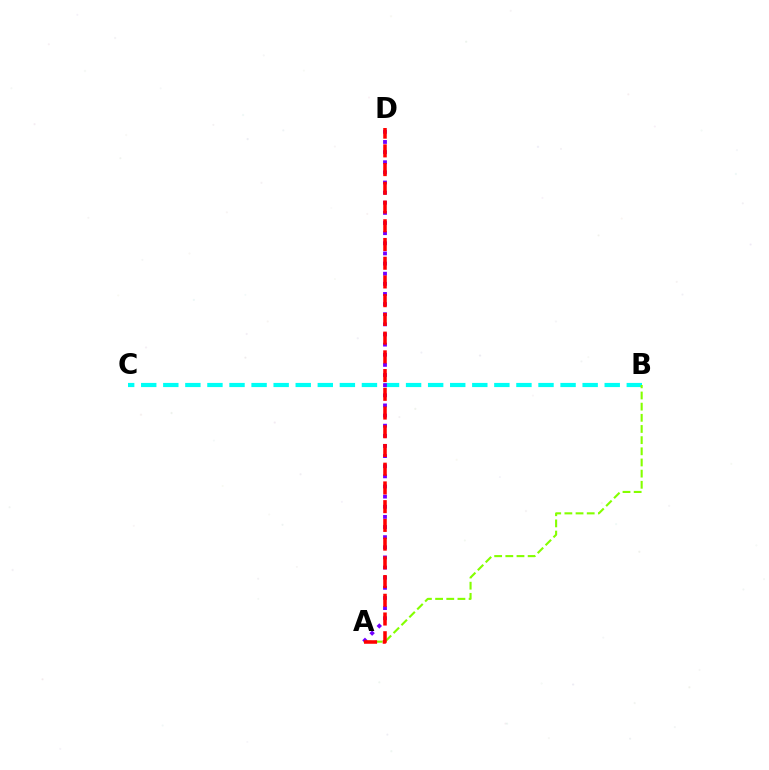{('B', 'C'): [{'color': '#00fff6', 'line_style': 'dashed', 'thickness': 3.0}], ('A', 'B'): [{'color': '#84ff00', 'line_style': 'dashed', 'thickness': 1.52}], ('A', 'D'): [{'color': '#7200ff', 'line_style': 'dotted', 'thickness': 2.75}, {'color': '#ff0000', 'line_style': 'dashed', 'thickness': 2.54}]}